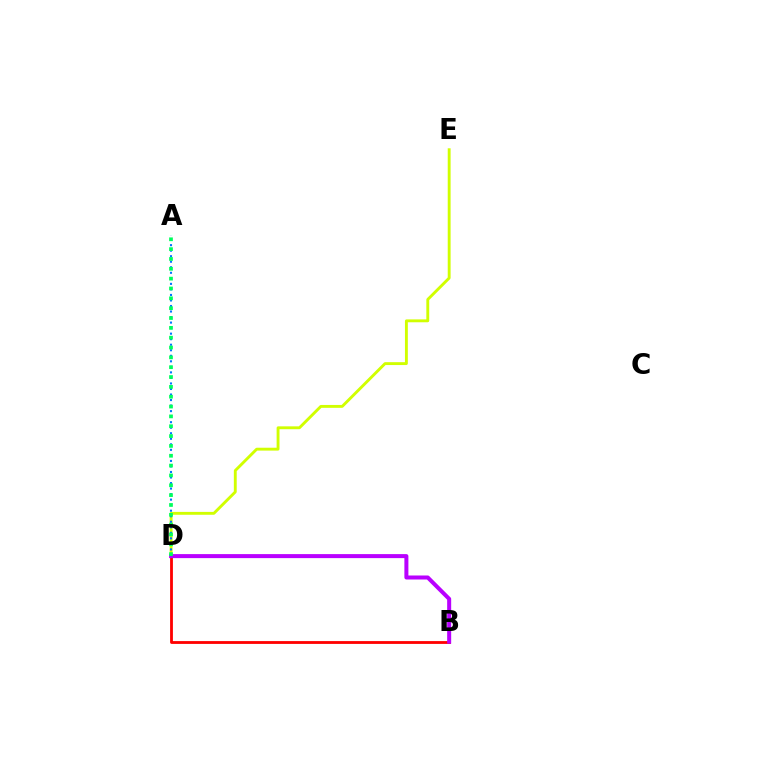{('D', 'E'): [{'color': '#d1ff00', 'line_style': 'solid', 'thickness': 2.07}], ('A', 'D'): [{'color': '#0074ff', 'line_style': 'dotted', 'thickness': 1.5}, {'color': '#00ff5c', 'line_style': 'dotted', 'thickness': 2.67}], ('B', 'D'): [{'color': '#ff0000', 'line_style': 'solid', 'thickness': 2.02}, {'color': '#b900ff', 'line_style': 'solid', 'thickness': 2.89}]}